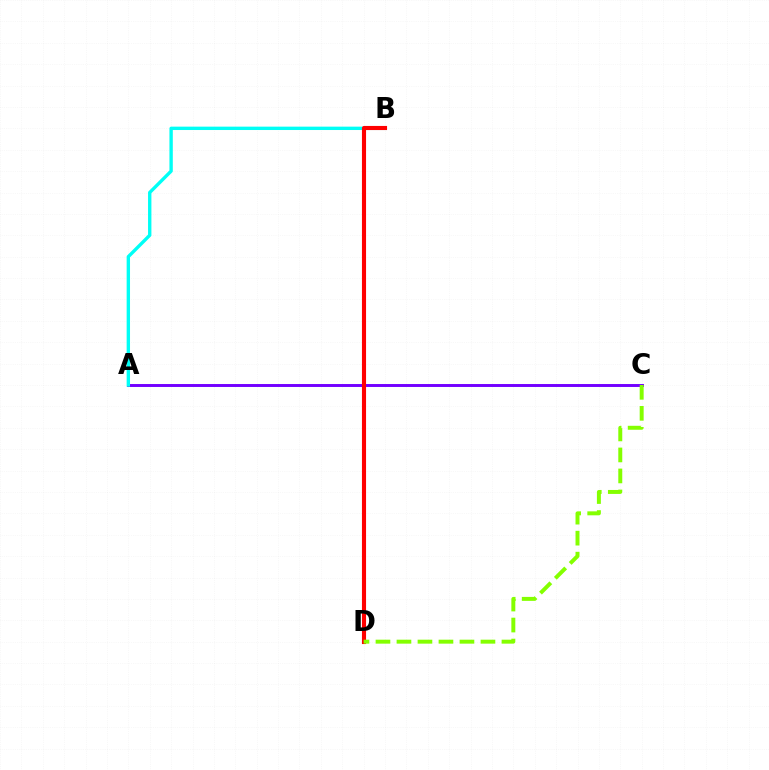{('A', 'C'): [{'color': '#7200ff', 'line_style': 'solid', 'thickness': 2.12}], ('A', 'B'): [{'color': '#00fff6', 'line_style': 'solid', 'thickness': 2.43}], ('B', 'D'): [{'color': '#ff0000', 'line_style': 'solid', 'thickness': 2.96}], ('C', 'D'): [{'color': '#84ff00', 'line_style': 'dashed', 'thickness': 2.85}]}